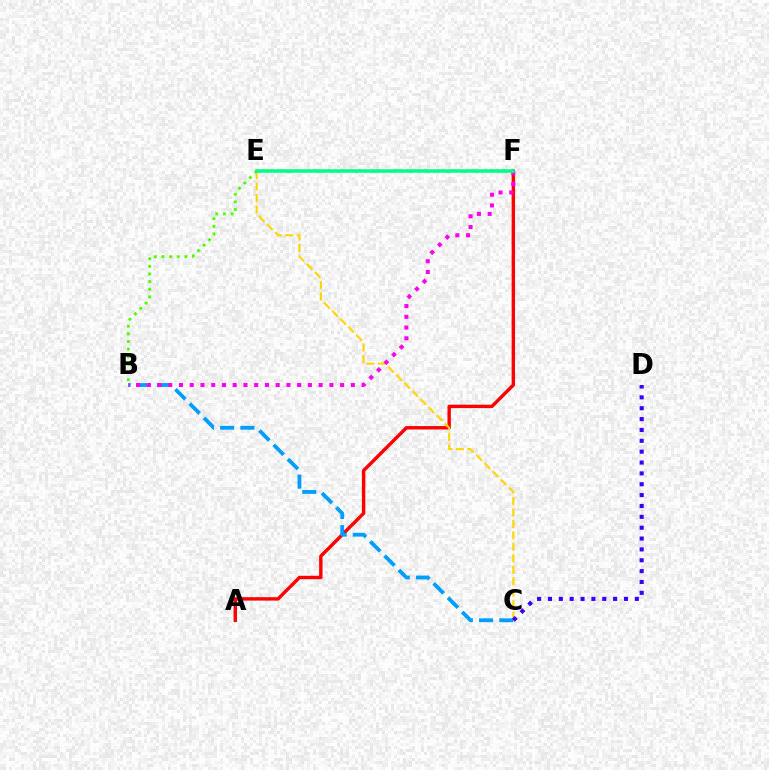{('A', 'F'): [{'color': '#ff0000', 'line_style': 'solid', 'thickness': 2.45}], ('B', 'C'): [{'color': '#009eff', 'line_style': 'dashed', 'thickness': 2.75}], ('B', 'E'): [{'color': '#4fff00', 'line_style': 'dotted', 'thickness': 2.08}], ('C', 'E'): [{'color': '#ffd500', 'line_style': 'dashed', 'thickness': 1.56}], ('C', 'D'): [{'color': '#3700ff', 'line_style': 'dotted', 'thickness': 2.95}], ('B', 'F'): [{'color': '#ff00ed', 'line_style': 'dotted', 'thickness': 2.92}], ('E', 'F'): [{'color': '#00ff86', 'line_style': 'solid', 'thickness': 2.55}]}